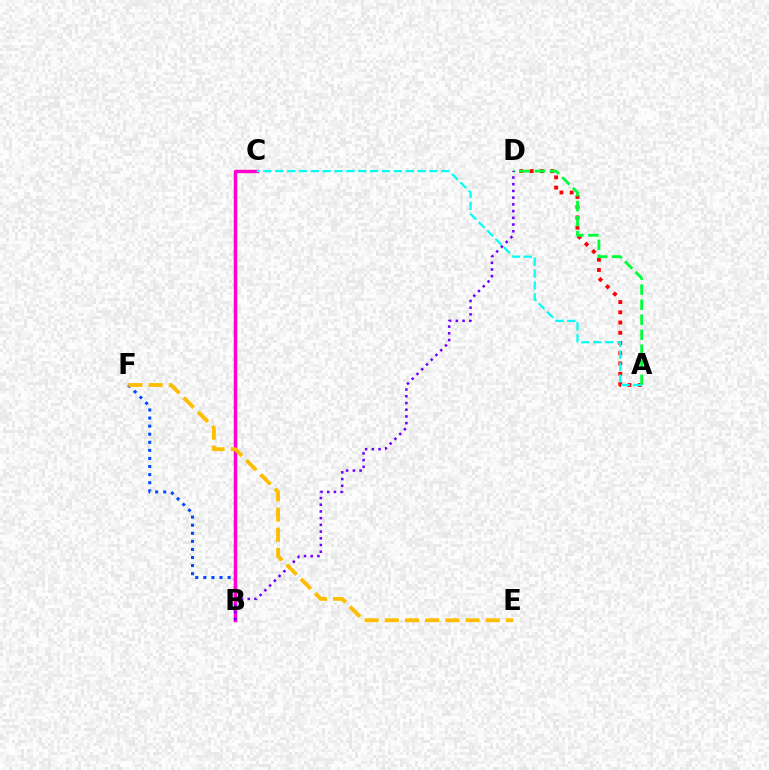{('B', 'C'): [{'color': '#84ff00', 'line_style': 'dashed', 'thickness': 1.63}, {'color': '#ff00cf', 'line_style': 'solid', 'thickness': 2.47}], ('B', 'F'): [{'color': '#004bff', 'line_style': 'dotted', 'thickness': 2.2}], ('A', 'D'): [{'color': '#ff0000', 'line_style': 'dotted', 'thickness': 2.78}, {'color': '#00ff39', 'line_style': 'dashed', 'thickness': 2.04}], ('B', 'D'): [{'color': '#7200ff', 'line_style': 'dotted', 'thickness': 1.83}], ('E', 'F'): [{'color': '#ffbd00', 'line_style': 'dashed', 'thickness': 2.74}], ('A', 'C'): [{'color': '#00fff6', 'line_style': 'dashed', 'thickness': 1.61}]}